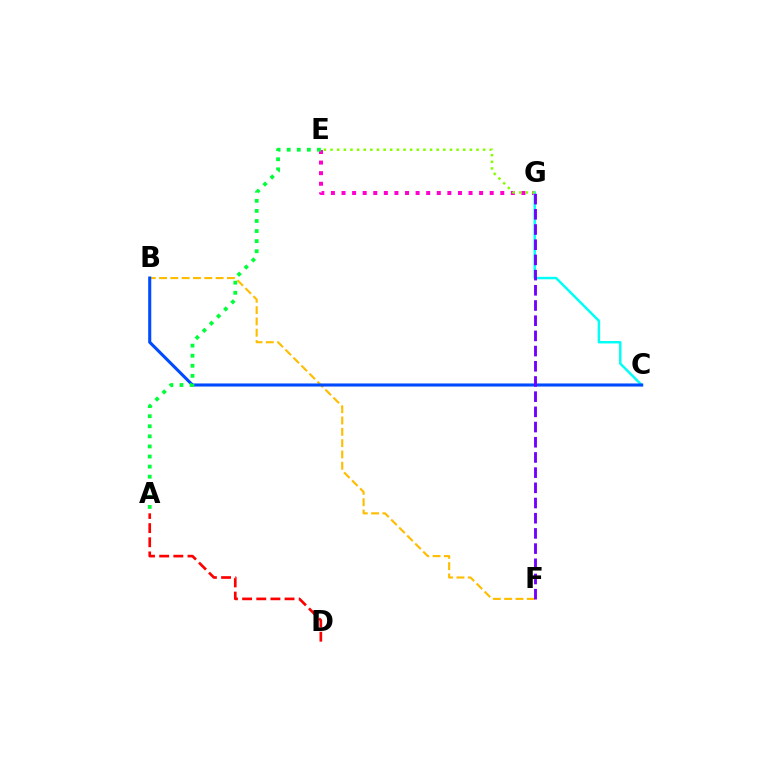{('E', 'G'): [{'color': '#ff00cf', 'line_style': 'dotted', 'thickness': 2.88}, {'color': '#84ff00', 'line_style': 'dotted', 'thickness': 1.8}], ('B', 'F'): [{'color': '#ffbd00', 'line_style': 'dashed', 'thickness': 1.54}], ('C', 'G'): [{'color': '#00fff6', 'line_style': 'solid', 'thickness': 1.77}], ('A', 'D'): [{'color': '#ff0000', 'line_style': 'dashed', 'thickness': 1.92}], ('B', 'C'): [{'color': '#004bff', 'line_style': 'solid', 'thickness': 2.22}], ('F', 'G'): [{'color': '#7200ff', 'line_style': 'dashed', 'thickness': 2.06}], ('A', 'E'): [{'color': '#00ff39', 'line_style': 'dotted', 'thickness': 2.74}]}